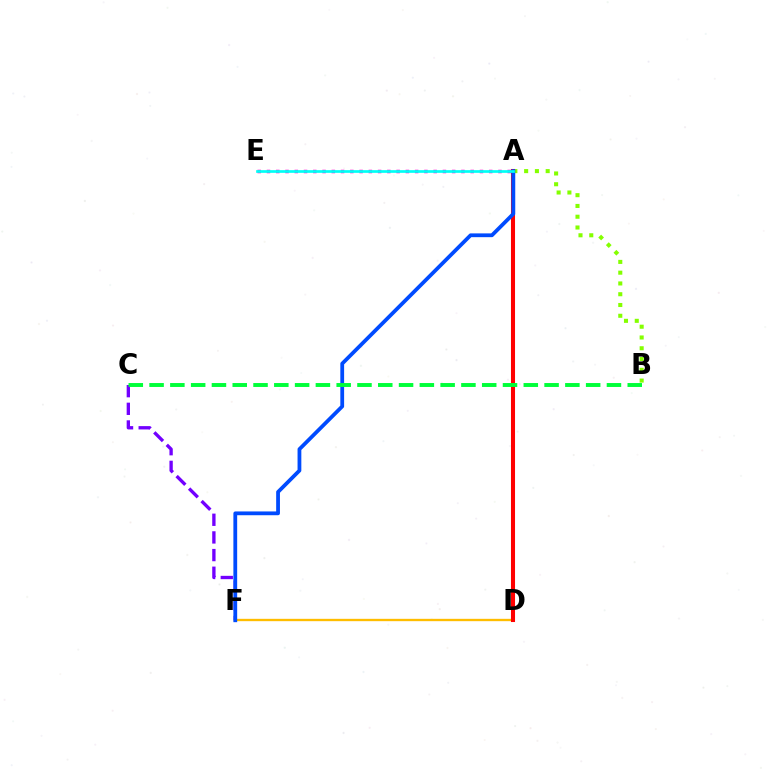{('C', 'F'): [{'color': '#7200ff', 'line_style': 'dashed', 'thickness': 2.4}], ('A', 'B'): [{'color': '#84ff00', 'line_style': 'dotted', 'thickness': 2.93}], ('D', 'F'): [{'color': '#ffbd00', 'line_style': 'solid', 'thickness': 1.69}], ('A', 'D'): [{'color': '#ff0000', 'line_style': 'solid', 'thickness': 2.92}], ('A', 'E'): [{'color': '#ff00cf', 'line_style': 'dotted', 'thickness': 2.52}, {'color': '#00fff6', 'line_style': 'solid', 'thickness': 1.94}], ('A', 'F'): [{'color': '#004bff', 'line_style': 'solid', 'thickness': 2.72}], ('B', 'C'): [{'color': '#00ff39', 'line_style': 'dashed', 'thickness': 2.82}]}